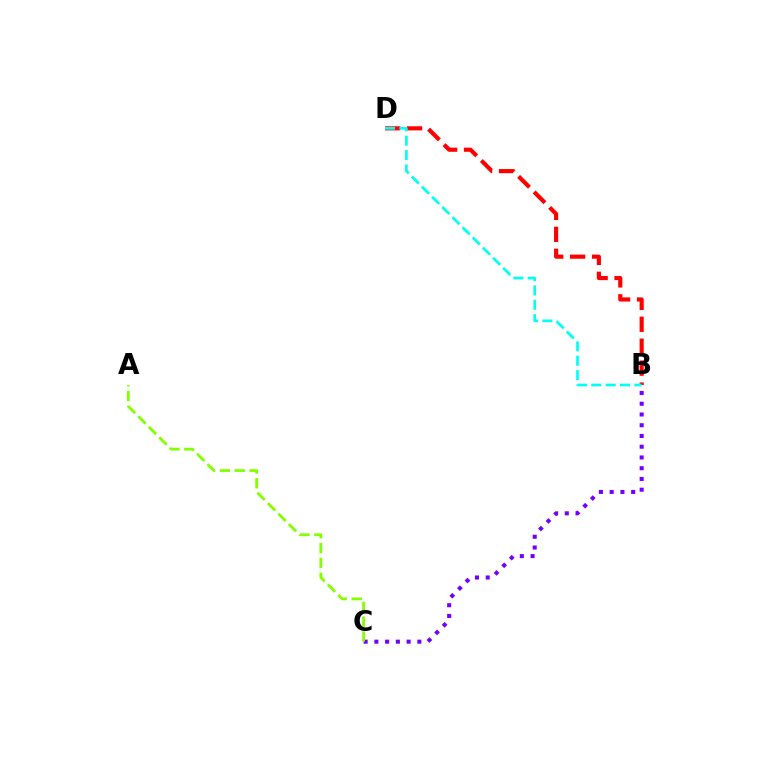{('B', 'C'): [{'color': '#7200ff', 'line_style': 'dotted', 'thickness': 2.92}], ('B', 'D'): [{'color': '#ff0000', 'line_style': 'dashed', 'thickness': 2.98}, {'color': '#00fff6', 'line_style': 'dashed', 'thickness': 1.95}], ('A', 'C'): [{'color': '#84ff00', 'line_style': 'dashed', 'thickness': 2.02}]}